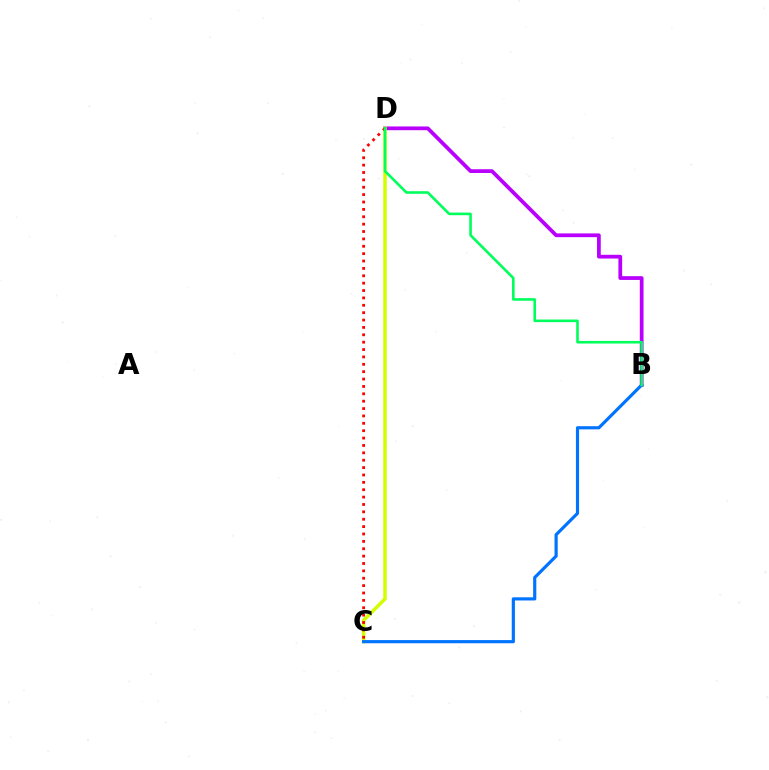{('B', 'D'): [{'color': '#b900ff', 'line_style': 'solid', 'thickness': 2.7}, {'color': '#00ff5c', 'line_style': 'solid', 'thickness': 1.88}], ('C', 'D'): [{'color': '#d1ff00', 'line_style': 'solid', 'thickness': 2.5}, {'color': '#ff0000', 'line_style': 'dotted', 'thickness': 2.0}], ('B', 'C'): [{'color': '#0074ff', 'line_style': 'solid', 'thickness': 2.28}]}